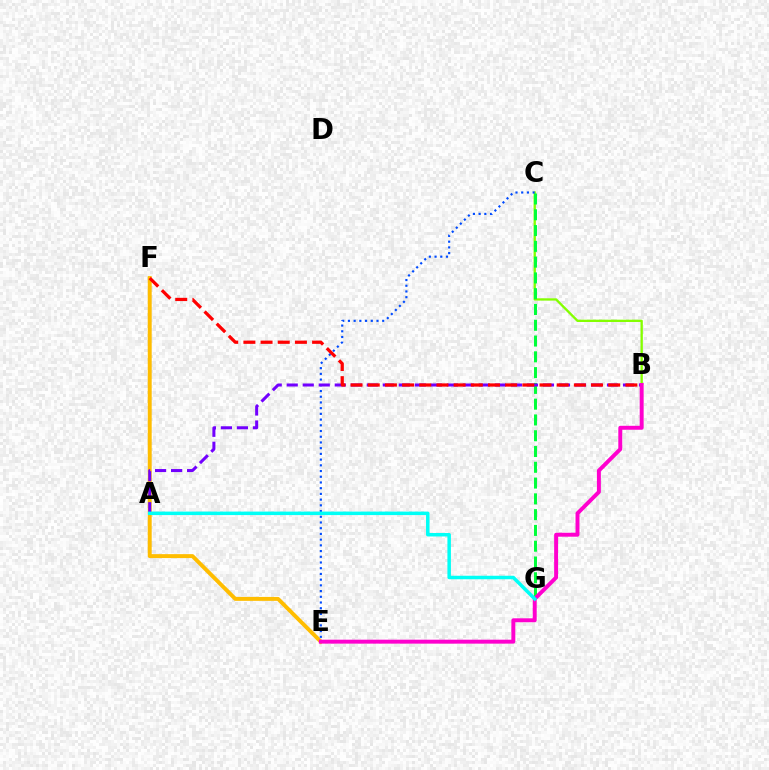{('E', 'F'): [{'color': '#ffbd00', 'line_style': 'solid', 'thickness': 2.83}], ('B', 'C'): [{'color': '#84ff00', 'line_style': 'solid', 'thickness': 1.68}], ('C', 'G'): [{'color': '#00ff39', 'line_style': 'dashed', 'thickness': 2.14}], ('C', 'E'): [{'color': '#004bff', 'line_style': 'dotted', 'thickness': 1.55}], ('A', 'B'): [{'color': '#7200ff', 'line_style': 'dashed', 'thickness': 2.18}], ('B', 'F'): [{'color': '#ff0000', 'line_style': 'dashed', 'thickness': 2.33}], ('B', 'E'): [{'color': '#ff00cf', 'line_style': 'solid', 'thickness': 2.84}], ('A', 'G'): [{'color': '#00fff6', 'line_style': 'solid', 'thickness': 2.52}]}